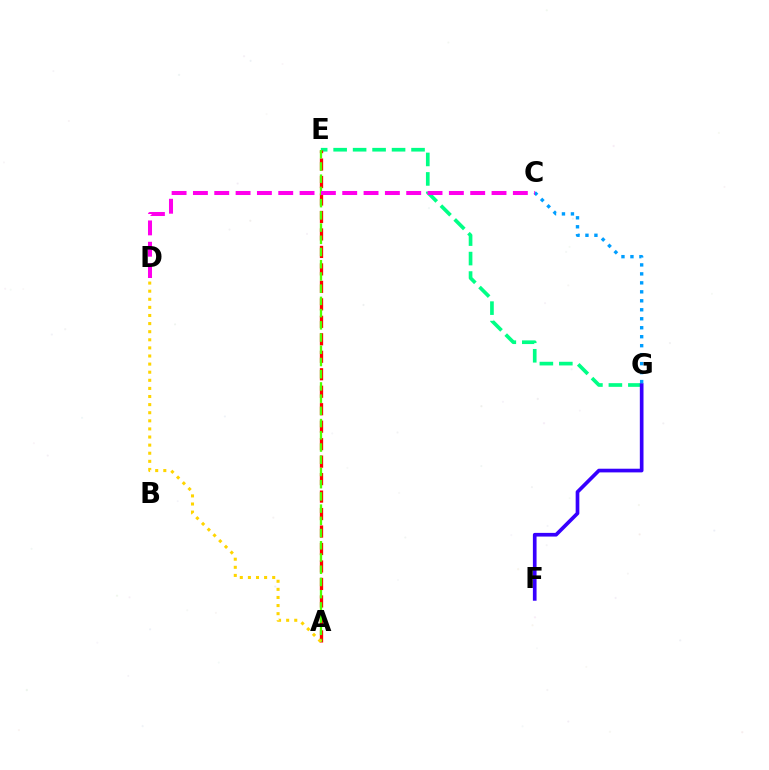{('E', 'G'): [{'color': '#00ff86', 'line_style': 'dashed', 'thickness': 2.65}], ('A', 'E'): [{'color': '#ff0000', 'line_style': 'dashed', 'thickness': 2.37}, {'color': '#4fff00', 'line_style': 'dashed', 'thickness': 1.66}], ('F', 'G'): [{'color': '#3700ff', 'line_style': 'solid', 'thickness': 2.65}], ('A', 'D'): [{'color': '#ffd500', 'line_style': 'dotted', 'thickness': 2.2}], ('C', 'G'): [{'color': '#009eff', 'line_style': 'dotted', 'thickness': 2.44}], ('C', 'D'): [{'color': '#ff00ed', 'line_style': 'dashed', 'thickness': 2.9}]}